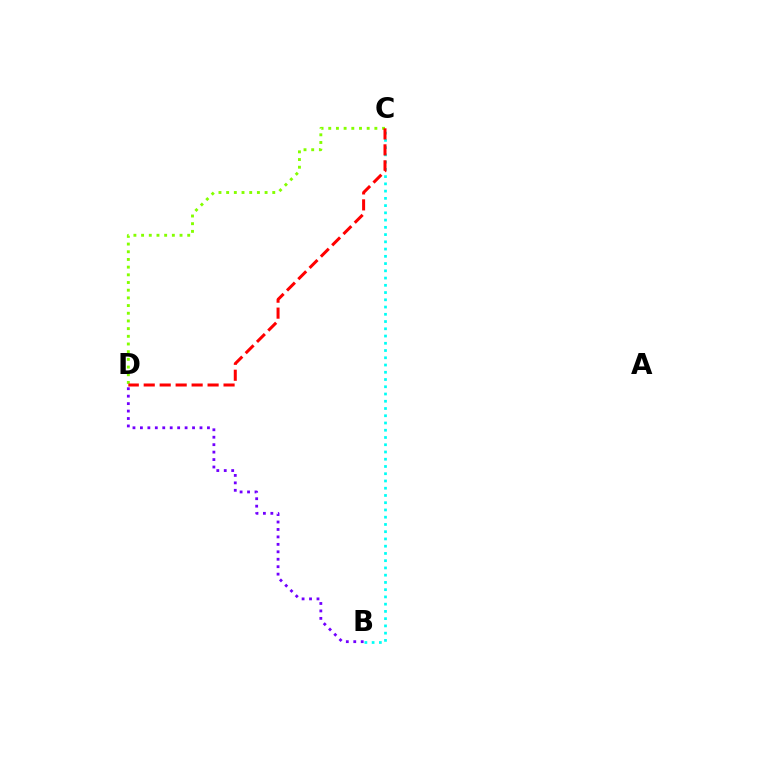{('B', 'D'): [{'color': '#7200ff', 'line_style': 'dotted', 'thickness': 2.02}], ('B', 'C'): [{'color': '#00fff6', 'line_style': 'dotted', 'thickness': 1.97}], ('C', 'D'): [{'color': '#84ff00', 'line_style': 'dotted', 'thickness': 2.09}, {'color': '#ff0000', 'line_style': 'dashed', 'thickness': 2.17}]}